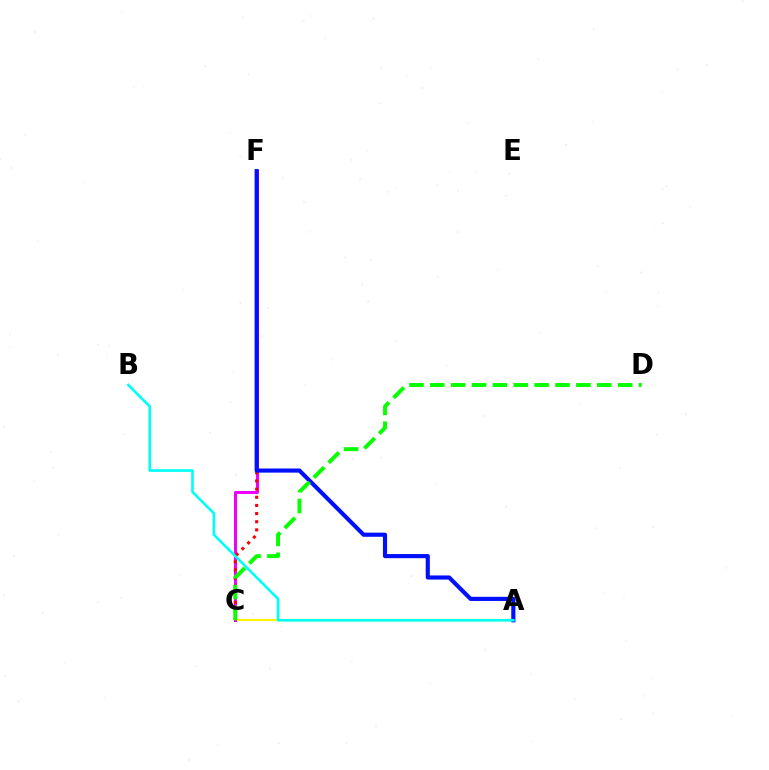{('A', 'C'): [{'color': '#fcf500', 'line_style': 'solid', 'thickness': 1.55}], ('C', 'F'): [{'color': '#ee00ff', 'line_style': 'solid', 'thickness': 2.18}, {'color': '#ff0000', 'line_style': 'dotted', 'thickness': 2.21}], ('A', 'F'): [{'color': '#0010ff', 'line_style': 'solid', 'thickness': 2.97}], ('A', 'B'): [{'color': '#00fff6', 'line_style': 'solid', 'thickness': 1.9}], ('C', 'D'): [{'color': '#08ff00', 'line_style': 'dashed', 'thickness': 2.84}]}